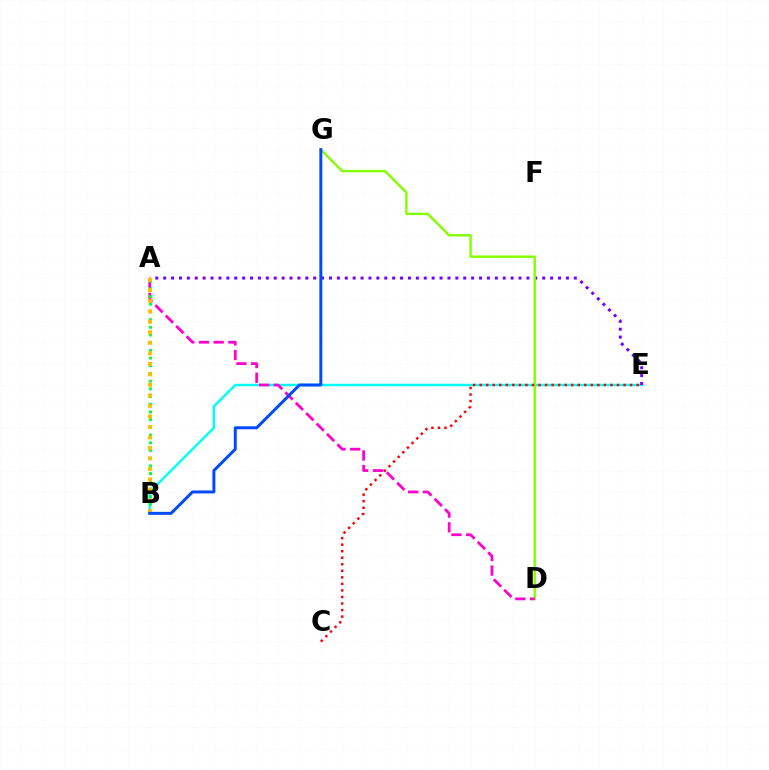{('B', 'E'): [{'color': '#00fff6', 'line_style': 'solid', 'thickness': 1.76}], ('A', 'E'): [{'color': '#7200ff', 'line_style': 'dotted', 'thickness': 2.15}], ('D', 'G'): [{'color': '#84ff00', 'line_style': 'solid', 'thickness': 1.73}], ('A', 'D'): [{'color': '#ff00cf', 'line_style': 'dashed', 'thickness': 2.0}], ('A', 'B'): [{'color': '#00ff39', 'line_style': 'dotted', 'thickness': 2.09}, {'color': '#ffbd00', 'line_style': 'dotted', 'thickness': 2.86}], ('C', 'E'): [{'color': '#ff0000', 'line_style': 'dotted', 'thickness': 1.78}], ('B', 'G'): [{'color': '#004bff', 'line_style': 'solid', 'thickness': 2.15}]}